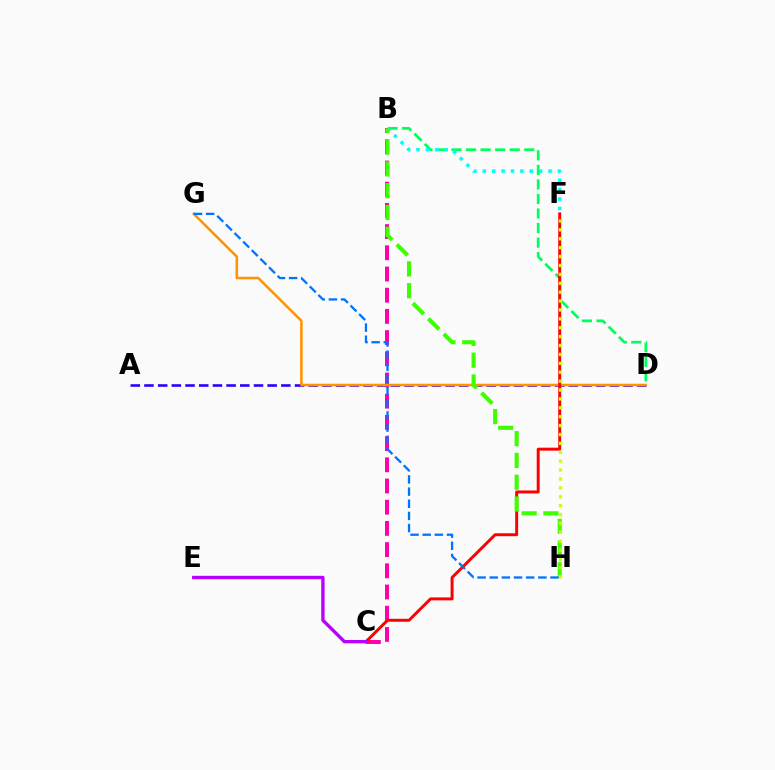{('A', 'D'): [{'color': '#2500ff', 'line_style': 'dashed', 'thickness': 1.86}], ('B', 'D'): [{'color': '#00ff5c', 'line_style': 'dashed', 'thickness': 1.98}], ('B', 'C'): [{'color': '#ff00ac', 'line_style': 'dashed', 'thickness': 2.88}], ('D', 'G'): [{'color': '#ff9400', 'line_style': 'solid', 'thickness': 1.84}], ('C', 'F'): [{'color': '#ff0000', 'line_style': 'solid', 'thickness': 2.13}], ('B', 'F'): [{'color': '#00fff6', 'line_style': 'dotted', 'thickness': 2.55}], ('B', 'H'): [{'color': '#3dff00', 'line_style': 'dashed', 'thickness': 2.96}], ('C', 'E'): [{'color': '#b900ff', 'line_style': 'solid', 'thickness': 2.42}], ('G', 'H'): [{'color': '#0074ff', 'line_style': 'dashed', 'thickness': 1.65}], ('F', 'H'): [{'color': '#d1ff00', 'line_style': 'dotted', 'thickness': 2.42}]}